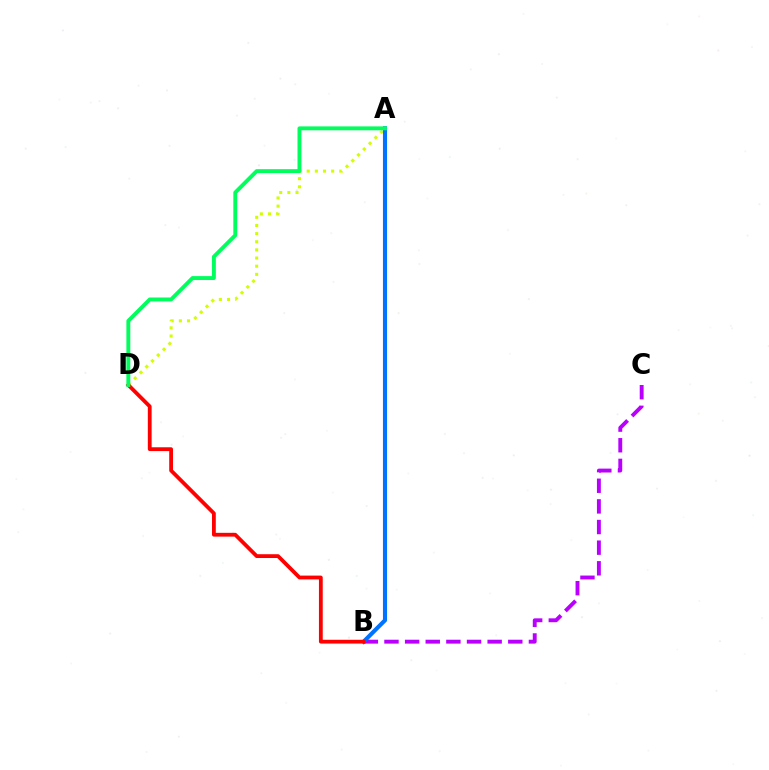{('B', 'C'): [{'color': '#b900ff', 'line_style': 'dashed', 'thickness': 2.8}], ('A', 'D'): [{'color': '#d1ff00', 'line_style': 'dotted', 'thickness': 2.21}, {'color': '#00ff5c', 'line_style': 'solid', 'thickness': 2.81}], ('A', 'B'): [{'color': '#0074ff', 'line_style': 'solid', 'thickness': 2.96}], ('B', 'D'): [{'color': '#ff0000', 'line_style': 'solid', 'thickness': 2.73}]}